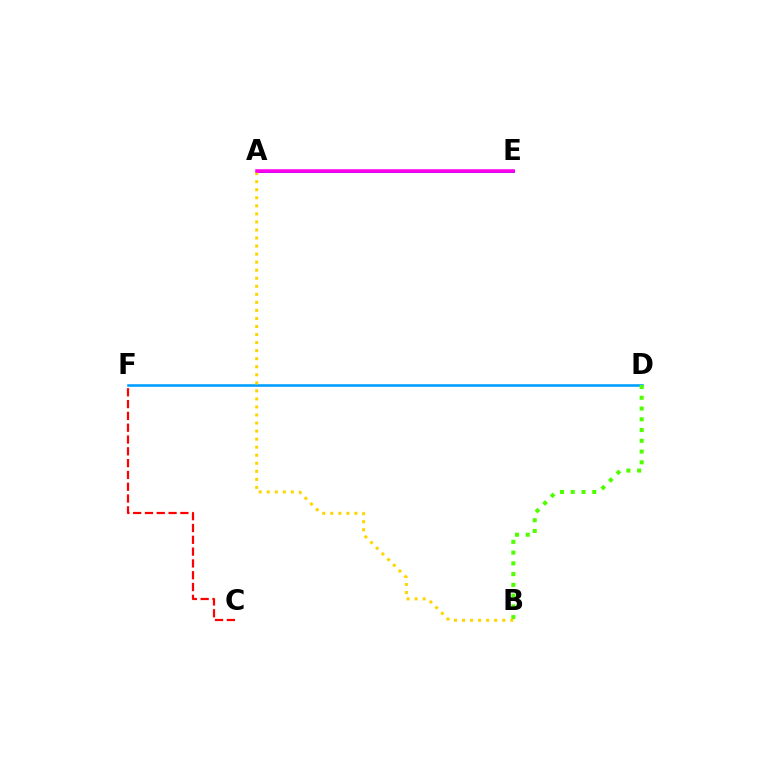{('D', 'F'): [{'color': '#009eff', 'line_style': 'solid', 'thickness': 1.86}], ('A', 'E'): [{'color': '#00ff86', 'line_style': 'dashed', 'thickness': 2.16}, {'color': '#3700ff', 'line_style': 'solid', 'thickness': 1.97}, {'color': '#ff00ed', 'line_style': 'solid', 'thickness': 2.56}], ('C', 'F'): [{'color': '#ff0000', 'line_style': 'dashed', 'thickness': 1.6}], ('B', 'D'): [{'color': '#4fff00', 'line_style': 'dotted', 'thickness': 2.92}], ('A', 'B'): [{'color': '#ffd500', 'line_style': 'dotted', 'thickness': 2.19}]}